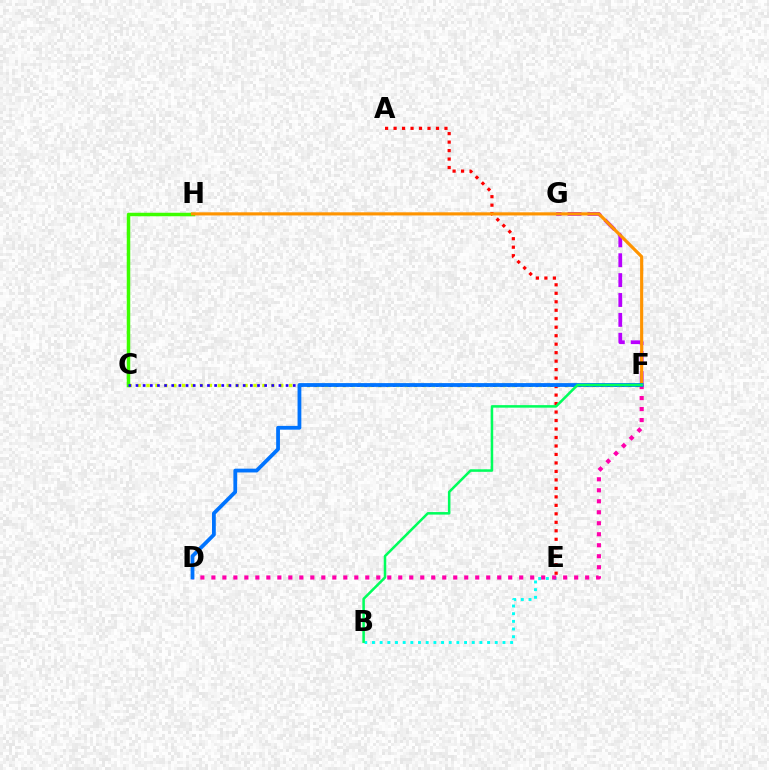{('C', 'F'): [{'color': '#d1ff00', 'line_style': 'dotted', 'thickness': 2.42}, {'color': '#2500ff', 'line_style': 'dotted', 'thickness': 1.94}], ('A', 'E'): [{'color': '#ff0000', 'line_style': 'dotted', 'thickness': 2.3}], ('B', 'E'): [{'color': '#00fff6', 'line_style': 'dotted', 'thickness': 2.09}], ('C', 'H'): [{'color': '#3dff00', 'line_style': 'solid', 'thickness': 2.51}], ('F', 'G'): [{'color': '#b900ff', 'line_style': 'dashed', 'thickness': 2.7}], ('F', 'H'): [{'color': '#ff9400', 'line_style': 'solid', 'thickness': 2.27}], ('D', 'F'): [{'color': '#ff00ac', 'line_style': 'dotted', 'thickness': 2.99}, {'color': '#0074ff', 'line_style': 'solid', 'thickness': 2.73}], ('B', 'F'): [{'color': '#00ff5c', 'line_style': 'solid', 'thickness': 1.82}]}